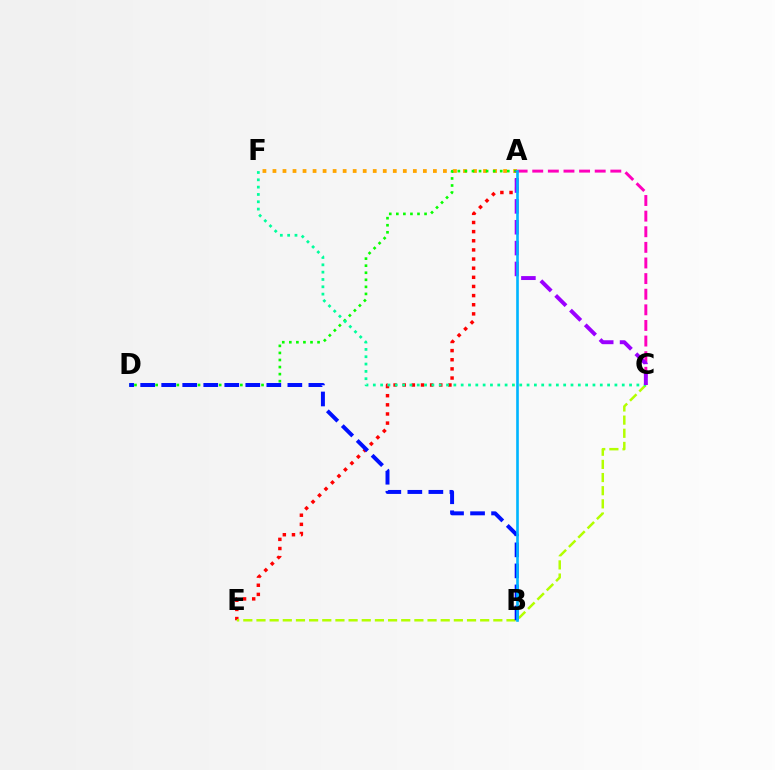{('A', 'C'): [{'color': '#ff00bd', 'line_style': 'dashed', 'thickness': 2.12}, {'color': '#9b00ff', 'line_style': 'dashed', 'thickness': 2.83}], ('A', 'E'): [{'color': '#ff0000', 'line_style': 'dotted', 'thickness': 2.48}], ('C', 'E'): [{'color': '#b3ff00', 'line_style': 'dashed', 'thickness': 1.79}], ('A', 'F'): [{'color': '#ffa500', 'line_style': 'dotted', 'thickness': 2.72}], ('A', 'D'): [{'color': '#08ff00', 'line_style': 'dotted', 'thickness': 1.92}], ('C', 'F'): [{'color': '#00ff9d', 'line_style': 'dotted', 'thickness': 1.99}], ('B', 'D'): [{'color': '#0010ff', 'line_style': 'dashed', 'thickness': 2.86}], ('A', 'B'): [{'color': '#00b5ff', 'line_style': 'solid', 'thickness': 1.9}]}